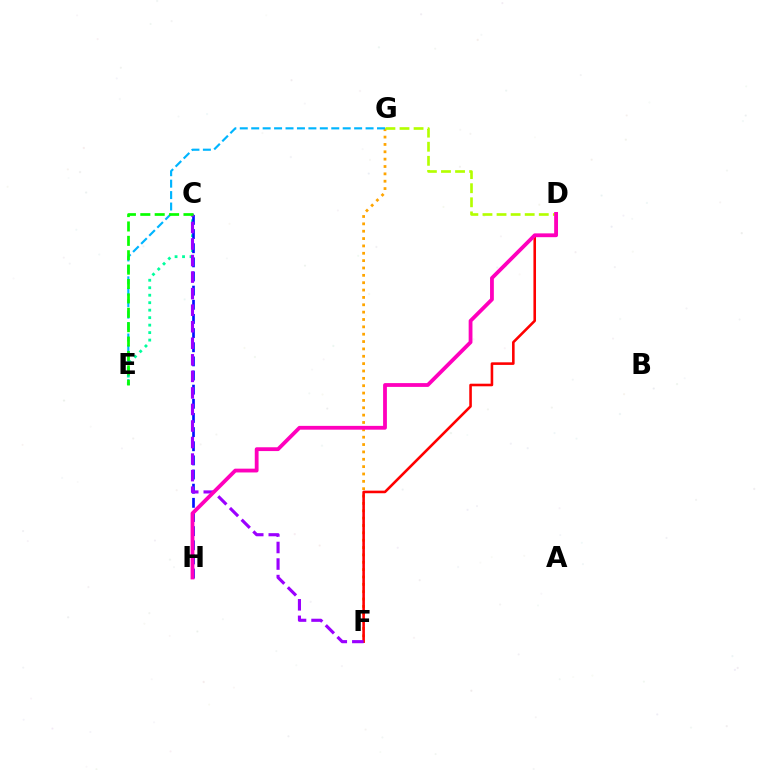{('F', 'G'): [{'color': '#ffa500', 'line_style': 'dotted', 'thickness': 2.0}], ('C', 'E'): [{'color': '#00ff9d', 'line_style': 'dotted', 'thickness': 2.03}, {'color': '#08ff00', 'line_style': 'dashed', 'thickness': 1.95}], ('D', 'F'): [{'color': '#ff0000', 'line_style': 'solid', 'thickness': 1.86}], ('C', 'H'): [{'color': '#0010ff', 'line_style': 'dashed', 'thickness': 1.92}], ('D', 'G'): [{'color': '#b3ff00', 'line_style': 'dashed', 'thickness': 1.91}], ('E', 'G'): [{'color': '#00b5ff', 'line_style': 'dashed', 'thickness': 1.55}], ('C', 'F'): [{'color': '#9b00ff', 'line_style': 'dashed', 'thickness': 2.25}], ('D', 'H'): [{'color': '#ff00bd', 'line_style': 'solid', 'thickness': 2.74}]}